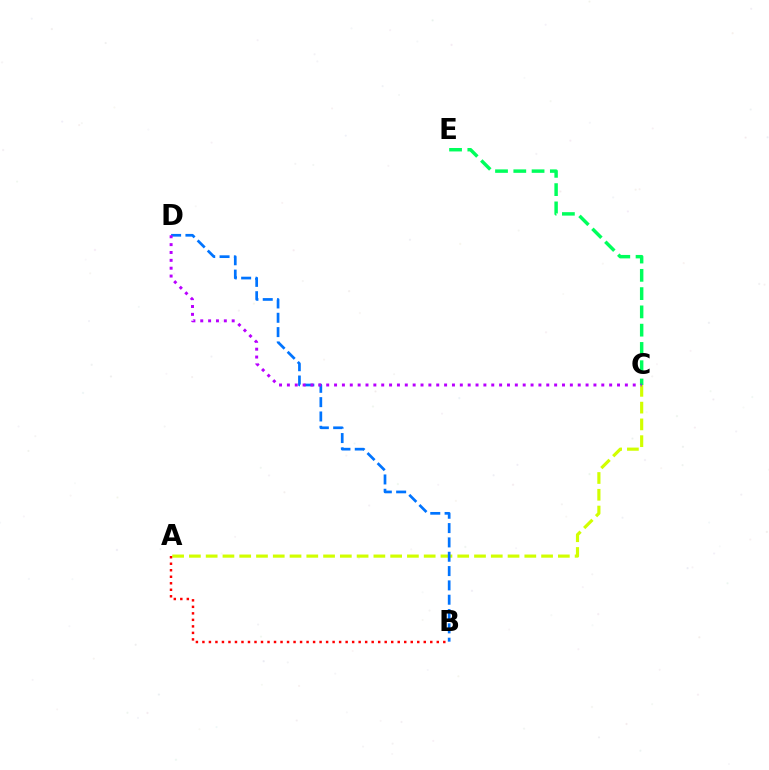{('C', 'E'): [{'color': '#00ff5c', 'line_style': 'dashed', 'thickness': 2.48}], ('A', 'C'): [{'color': '#d1ff00', 'line_style': 'dashed', 'thickness': 2.28}], ('A', 'B'): [{'color': '#ff0000', 'line_style': 'dotted', 'thickness': 1.77}], ('B', 'D'): [{'color': '#0074ff', 'line_style': 'dashed', 'thickness': 1.95}], ('C', 'D'): [{'color': '#b900ff', 'line_style': 'dotted', 'thickness': 2.14}]}